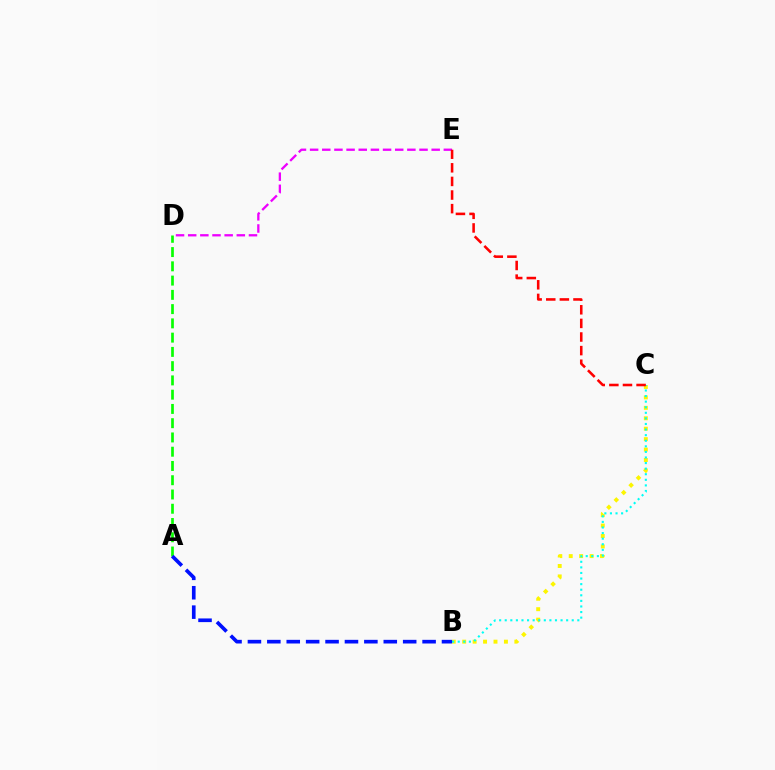{('D', 'E'): [{'color': '#ee00ff', 'line_style': 'dashed', 'thickness': 1.65}], ('B', 'C'): [{'color': '#fcf500', 'line_style': 'dotted', 'thickness': 2.83}, {'color': '#00fff6', 'line_style': 'dotted', 'thickness': 1.52}], ('A', 'D'): [{'color': '#08ff00', 'line_style': 'dashed', 'thickness': 1.94}], ('C', 'E'): [{'color': '#ff0000', 'line_style': 'dashed', 'thickness': 1.85}], ('A', 'B'): [{'color': '#0010ff', 'line_style': 'dashed', 'thickness': 2.64}]}